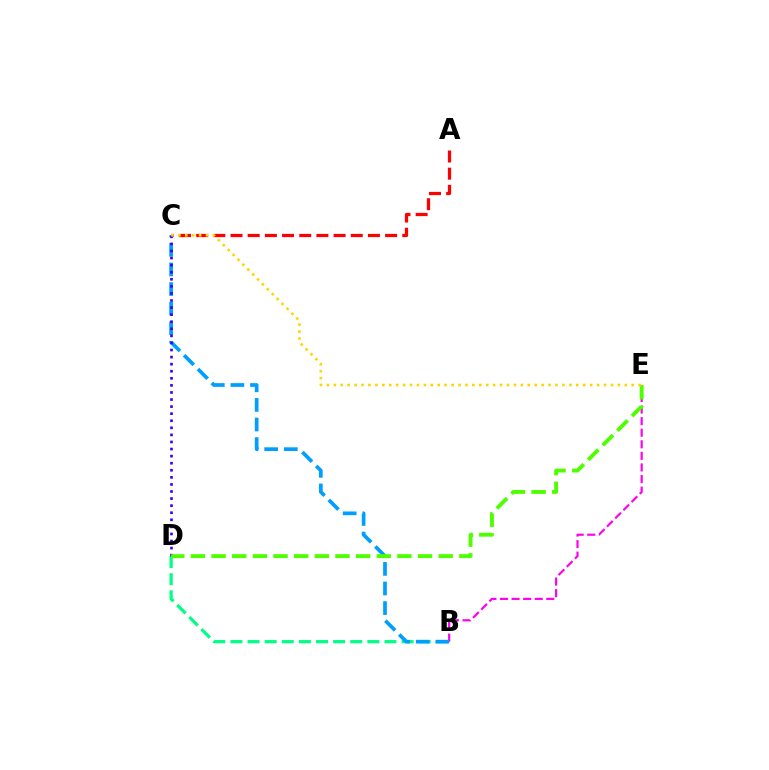{('B', 'D'): [{'color': '#00ff86', 'line_style': 'dashed', 'thickness': 2.33}], ('A', 'C'): [{'color': '#ff0000', 'line_style': 'dashed', 'thickness': 2.33}], ('B', 'E'): [{'color': '#ff00ed', 'line_style': 'dashed', 'thickness': 1.57}], ('B', 'C'): [{'color': '#009eff', 'line_style': 'dashed', 'thickness': 2.66}], ('C', 'D'): [{'color': '#3700ff', 'line_style': 'dotted', 'thickness': 1.92}], ('D', 'E'): [{'color': '#4fff00', 'line_style': 'dashed', 'thickness': 2.81}], ('C', 'E'): [{'color': '#ffd500', 'line_style': 'dotted', 'thickness': 1.88}]}